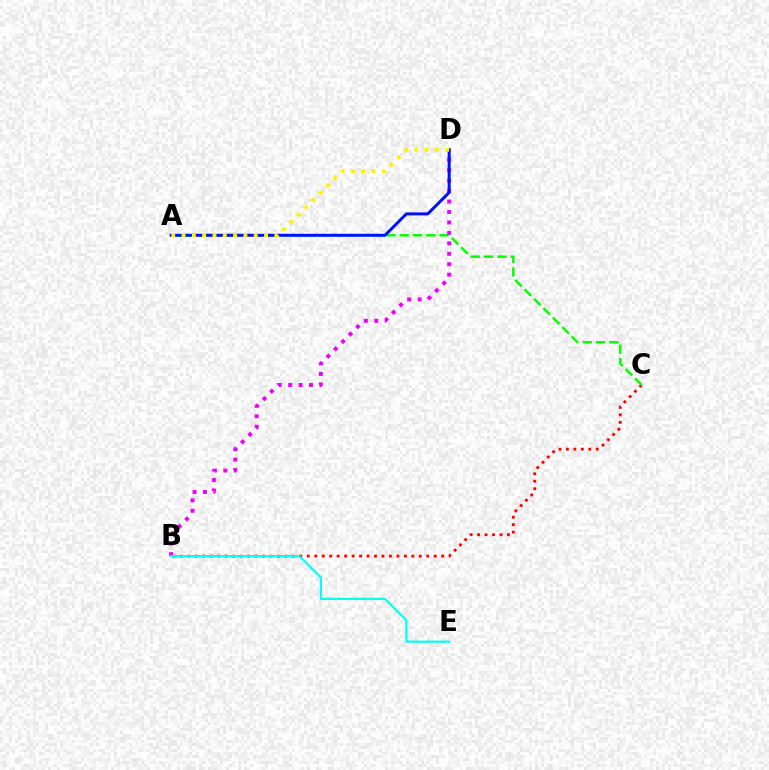{('B', 'C'): [{'color': '#ff0000', 'line_style': 'dotted', 'thickness': 2.03}], ('A', 'C'): [{'color': '#08ff00', 'line_style': 'dashed', 'thickness': 1.81}], ('B', 'D'): [{'color': '#ee00ff', 'line_style': 'dotted', 'thickness': 2.84}], ('A', 'D'): [{'color': '#0010ff', 'line_style': 'solid', 'thickness': 2.14}, {'color': '#fcf500', 'line_style': 'dotted', 'thickness': 2.8}], ('B', 'E'): [{'color': '#00fff6', 'line_style': 'solid', 'thickness': 1.56}]}